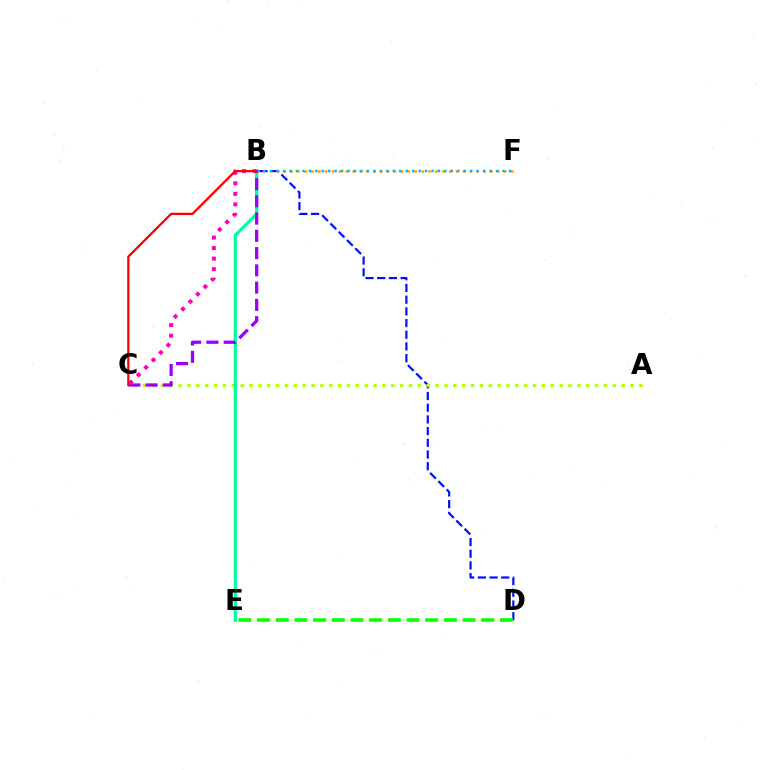{('B', 'D'): [{'color': '#0010ff', 'line_style': 'dashed', 'thickness': 1.59}], ('A', 'C'): [{'color': '#b3ff00', 'line_style': 'dotted', 'thickness': 2.41}], ('B', 'F'): [{'color': '#ffa500', 'line_style': 'dotted', 'thickness': 1.87}, {'color': '#00b5ff', 'line_style': 'dotted', 'thickness': 1.75}], ('D', 'E'): [{'color': '#08ff00', 'line_style': 'dashed', 'thickness': 2.54}], ('B', 'E'): [{'color': '#00ff9d', 'line_style': 'solid', 'thickness': 2.33}], ('B', 'C'): [{'color': '#9b00ff', 'line_style': 'dashed', 'thickness': 2.35}, {'color': '#ff00bd', 'line_style': 'dotted', 'thickness': 2.86}, {'color': '#ff0000', 'line_style': 'solid', 'thickness': 1.64}]}